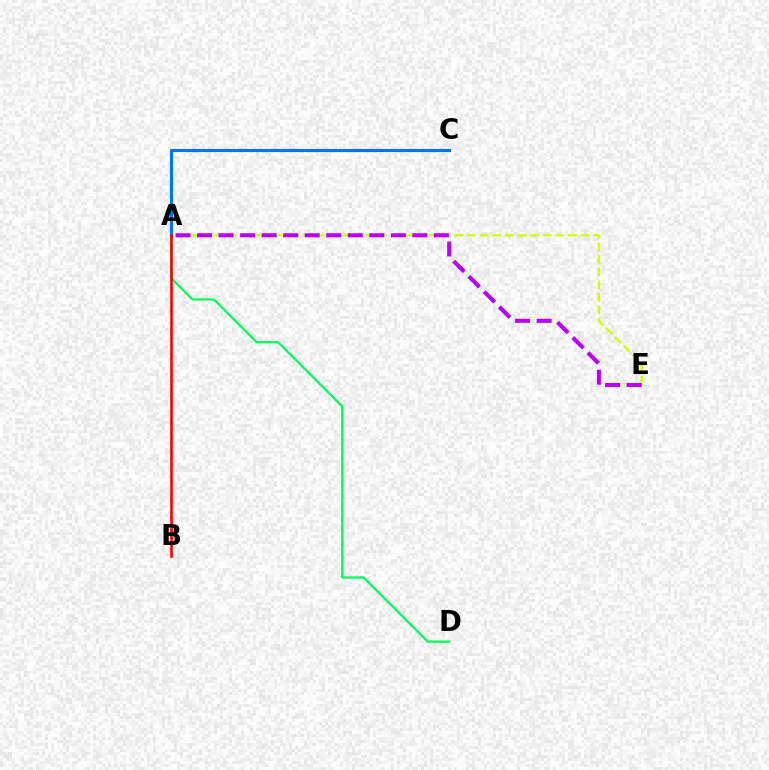{('A', 'D'): [{'color': '#00ff5c', 'line_style': 'solid', 'thickness': 1.63}], ('A', 'E'): [{'color': '#d1ff00', 'line_style': 'dashed', 'thickness': 1.72}, {'color': '#b900ff', 'line_style': 'dashed', 'thickness': 2.92}], ('A', 'C'): [{'color': '#0074ff', 'line_style': 'solid', 'thickness': 2.26}], ('A', 'B'): [{'color': '#ff0000', 'line_style': 'solid', 'thickness': 1.88}]}